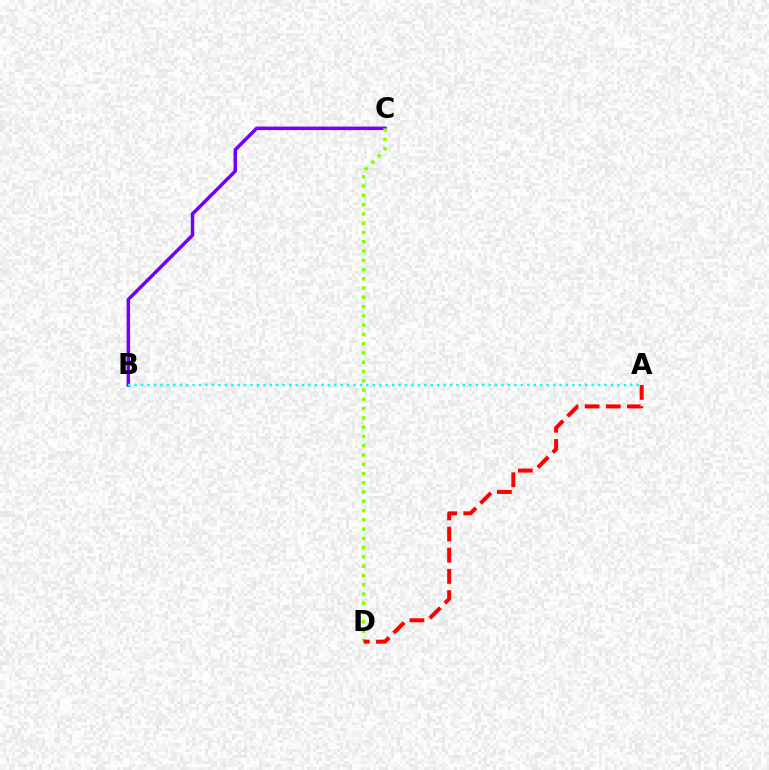{('B', 'C'): [{'color': '#7200ff', 'line_style': 'solid', 'thickness': 2.5}], ('A', 'B'): [{'color': '#00fff6', 'line_style': 'dotted', 'thickness': 1.75}], ('C', 'D'): [{'color': '#84ff00', 'line_style': 'dotted', 'thickness': 2.52}], ('A', 'D'): [{'color': '#ff0000', 'line_style': 'dashed', 'thickness': 2.88}]}